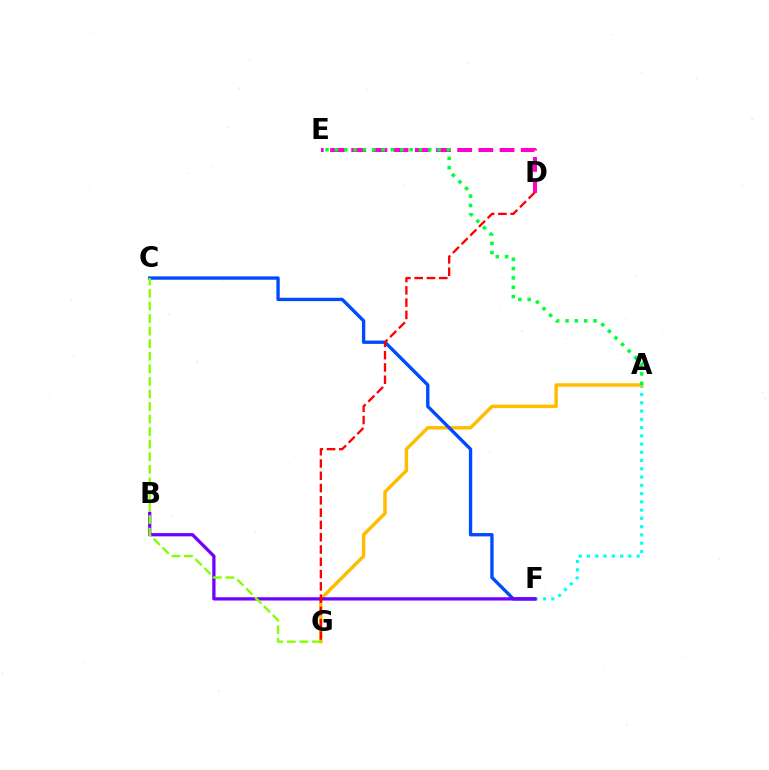{('A', 'F'): [{'color': '#00fff6', 'line_style': 'dotted', 'thickness': 2.24}], ('A', 'G'): [{'color': '#ffbd00', 'line_style': 'solid', 'thickness': 2.48}], ('C', 'F'): [{'color': '#004bff', 'line_style': 'solid', 'thickness': 2.41}], ('D', 'E'): [{'color': '#ff00cf', 'line_style': 'dashed', 'thickness': 2.88}], ('A', 'E'): [{'color': '#00ff39', 'line_style': 'dotted', 'thickness': 2.54}], ('B', 'F'): [{'color': '#7200ff', 'line_style': 'solid', 'thickness': 2.35}], ('D', 'G'): [{'color': '#ff0000', 'line_style': 'dashed', 'thickness': 1.67}], ('C', 'G'): [{'color': '#84ff00', 'line_style': 'dashed', 'thickness': 1.71}]}